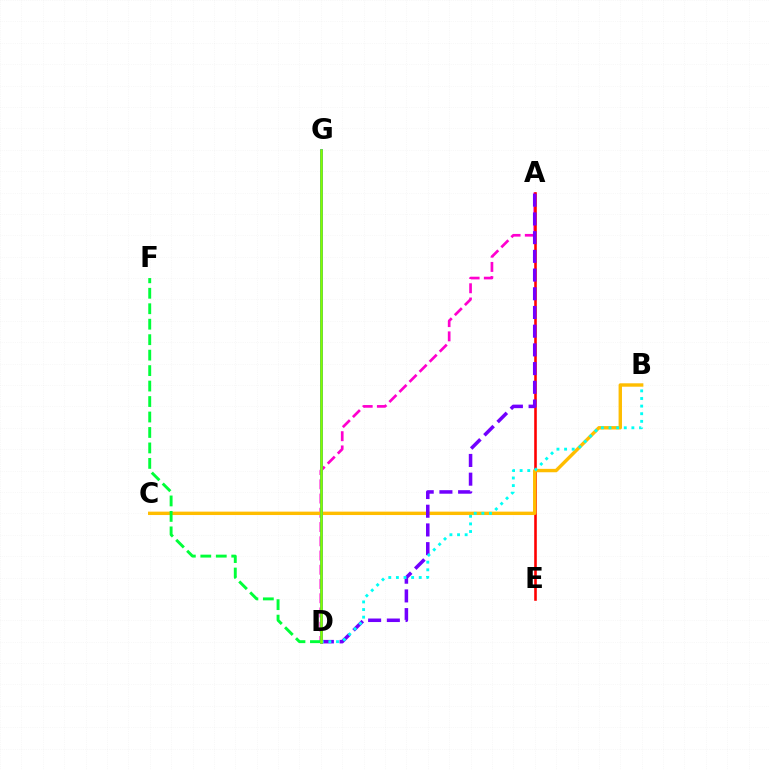{('A', 'D'): [{'color': '#ff00cf', 'line_style': 'dashed', 'thickness': 1.93}, {'color': '#7200ff', 'line_style': 'dashed', 'thickness': 2.54}], ('A', 'E'): [{'color': '#ff0000', 'line_style': 'solid', 'thickness': 1.87}], ('B', 'C'): [{'color': '#ffbd00', 'line_style': 'solid', 'thickness': 2.45}], ('D', 'G'): [{'color': '#004bff', 'line_style': 'solid', 'thickness': 1.93}, {'color': '#84ff00', 'line_style': 'solid', 'thickness': 1.83}], ('D', 'F'): [{'color': '#00ff39', 'line_style': 'dashed', 'thickness': 2.1}], ('B', 'D'): [{'color': '#00fff6', 'line_style': 'dotted', 'thickness': 2.07}]}